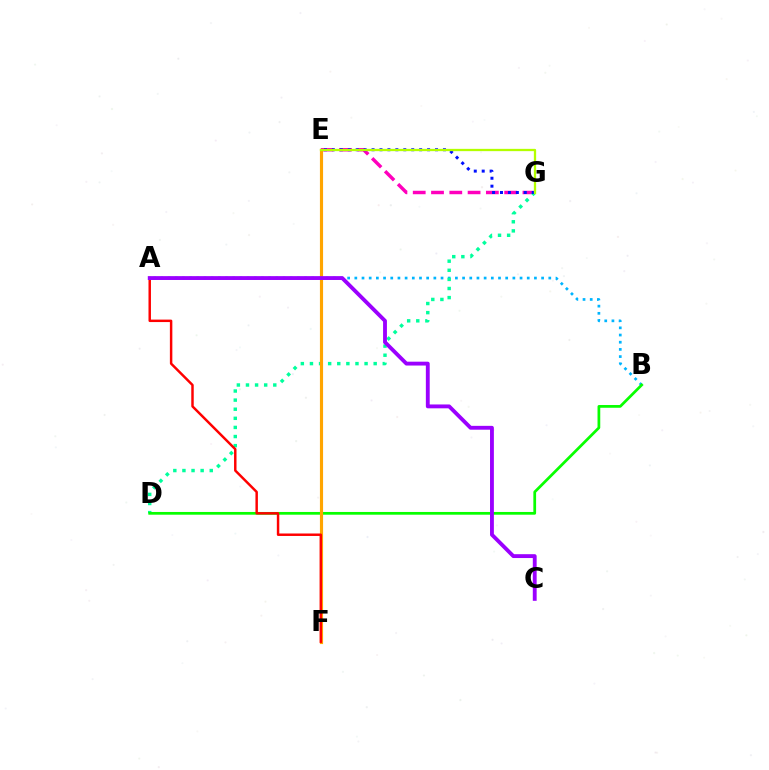{('A', 'B'): [{'color': '#00b5ff', 'line_style': 'dotted', 'thickness': 1.95}], ('E', 'G'): [{'color': '#ff00bd', 'line_style': 'dashed', 'thickness': 2.48}, {'color': '#0010ff', 'line_style': 'dotted', 'thickness': 2.16}, {'color': '#b3ff00', 'line_style': 'solid', 'thickness': 1.65}], ('D', 'G'): [{'color': '#00ff9d', 'line_style': 'dotted', 'thickness': 2.47}], ('B', 'D'): [{'color': '#08ff00', 'line_style': 'solid', 'thickness': 1.97}], ('E', 'F'): [{'color': '#ffa500', 'line_style': 'solid', 'thickness': 2.27}], ('A', 'F'): [{'color': '#ff0000', 'line_style': 'solid', 'thickness': 1.77}], ('A', 'C'): [{'color': '#9b00ff', 'line_style': 'solid', 'thickness': 2.77}]}